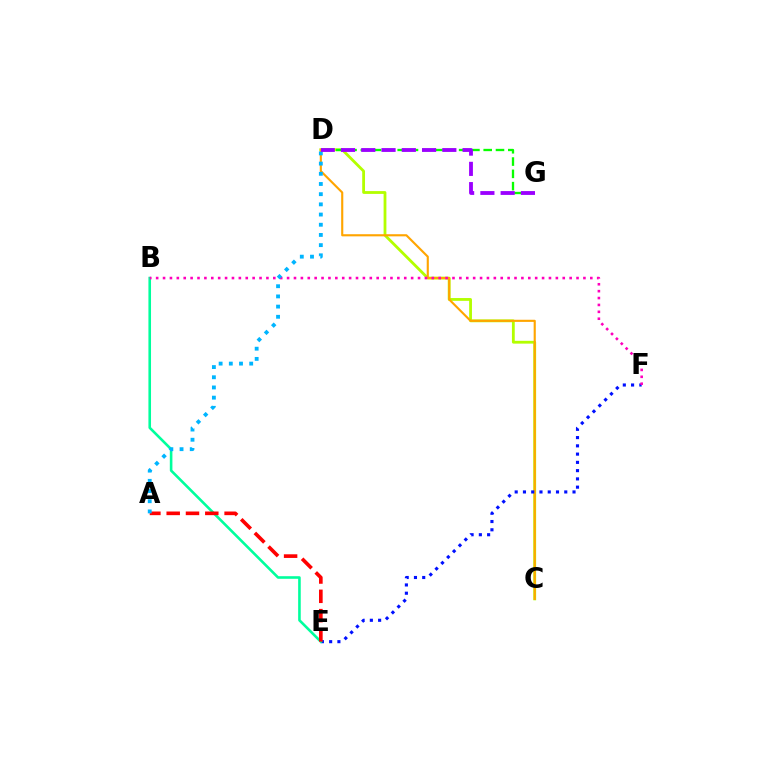{('C', 'D'): [{'color': '#b3ff00', 'line_style': 'solid', 'thickness': 2.02}, {'color': '#ffa500', 'line_style': 'solid', 'thickness': 1.54}], ('D', 'G'): [{'color': '#08ff00', 'line_style': 'dashed', 'thickness': 1.67}, {'color': '#9b00ff', 'line_style': 'dashed', 'thickness': 2.75}], ('E', 'F'): [{'color': '#0010ff', 'line_style': 'dotted', 'thickness': 2.24}], ('B', 'E'): [{'color': '#00ff9d', 'line_style': 'solid', 'thickness': 1.87}], ('B', 'F'): [{'color': '#ff00bd', 'line_style': 'dotted', 'thickness': 1.87}], ('A', 'E'): [{'color': '#ff0000', 'line_style': 'dashed', 'thickness': 2.62}], ('A', 'D'): [{'color': '#00b5ff', 'line_style': 'dotted', 'thickness': 2.77}]}